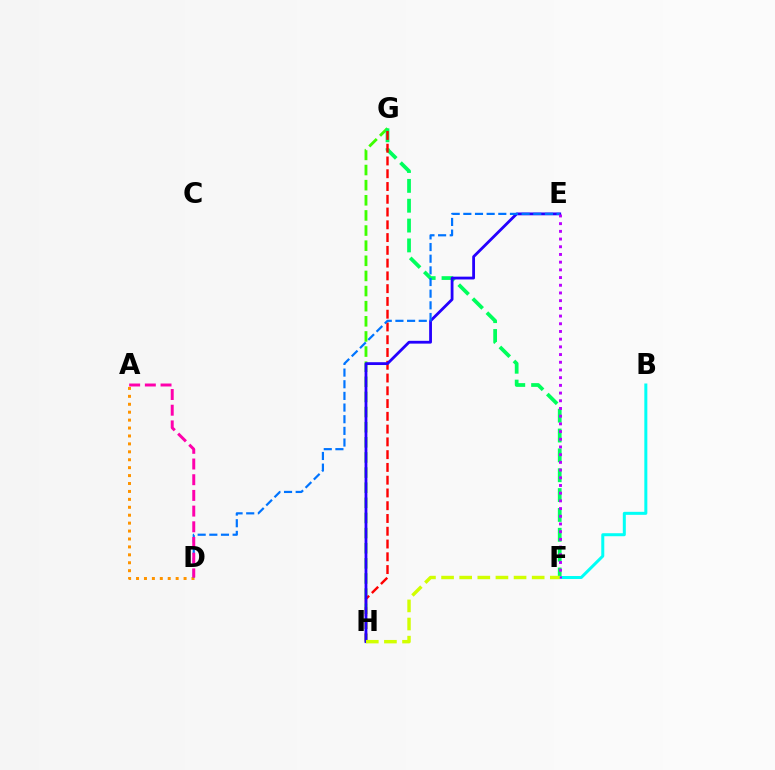{('G', 'H'): [{'color': '#3dff00', 'line_style': 'dashed', 'thickness': 2.06}, {'color': '#ff0000', 'line_style': 'dashed', 'thickness': 1.73}], ('F', 'G'): [{'color': '#00ff5c', 'line_style': 'dashed', 'thickness': 2.7}], ('A', 'D'): [{'color': '#ff9400', 'line_style': 'dotted', 'thickness': 2.15}, {'color': '#ff00ac', 'line_style': 'dashed', 'thickness': 2.13}], ('E', 'H'): [{'color': '#2500ff', 'line_style': 'solid', 'thickness': 2.02}], ('B', 'F'): [{'color': '#00fff6', 'line_style': 'solid', 'thickness': 2.16}], ('D', 'E'): [{'color': '#0074ff', 'line_style': 'dashed', 'thickness': 1.58}], ('E', 'F'): [{'color': '#b900ff', 'line_style': 'dotted', 'thickness': 2.09}], ('F', 'H'): [{'color': '#d1ff00', 'line_style': 'dashed', 'thickness': 2.46}]}